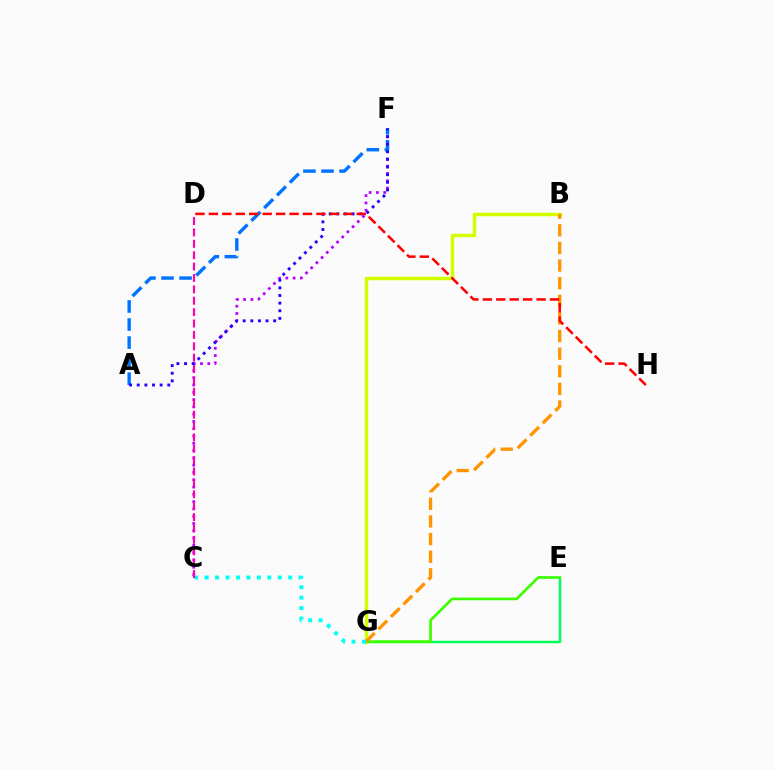{('E', 'G'): [{'color': '#00ff5c', 'line_style': 'solid', 'thickness': 1.79}, {'color': '#3dff00', 'line_style': 'solid', 'thickness': 1.94}], ('B', 'G'): [{'color': '#d1ff00', 'line_style': 'solid', 'thickness': 2.52}, {'color': '#ff9400', 'line_style': 'dashed', 'thickness': 2.39}], ('C', 'F'): [{'color': '#b900ff', 'line_style': 'dotted', 'thickness': 1.98}], ('A', 'F'): [{'color': '#0074ff', 'line_style': 'dashed', 'thickness': 2.45}, {'color': '#2500ff', 'line_style': 'dotted', 'thickness': 2.07}], ('C', 'G'): [{'color': '#00fff6', 'line_style': 'dotted', 'thickness': 2.84}], ('D', 'H'): [{'color': '#ff0000', 'line_style': 'dashed', 'thickness': 1.83}], ('C', 'D'): [{'color': '#ff00ac', 'line_style': 'dashed', 'thickness': 1.55}]}